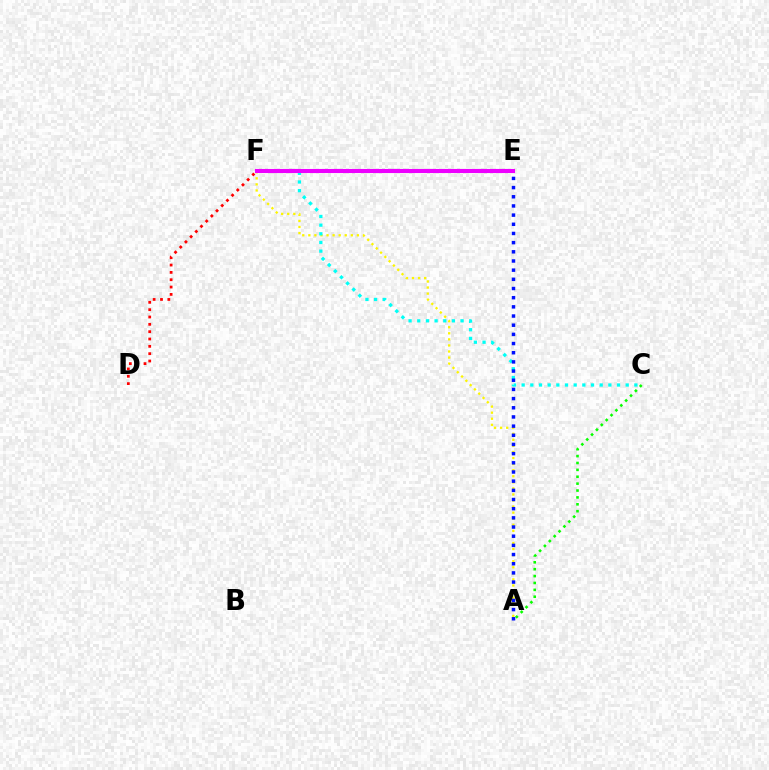{('A', 'F'): [{'color': '#fcf500', 'line_style': 'dotted', 'thickness': 1.65}], ('A', 'C'): [{'color': '#08ff00', 'line_style': 'dotted', 'thickness': 1.87}], ('C', 'F'): [{'color': '#00fff6', 'line_style': 'dotted', 'thickness': 2.36}], ('A', 'E'): [{'color': '#0010ff', 'line_style': 'dotted', 'thickness': 2.49}], ('E', 'F'): [{'color': '#ee00ff', 'line_style': 'solid', 'thickness': 2.95}], ('D', 'F'): [{'color': '#ff0000', 'line_style': 'dotted', 'thickness': 1.99}]}